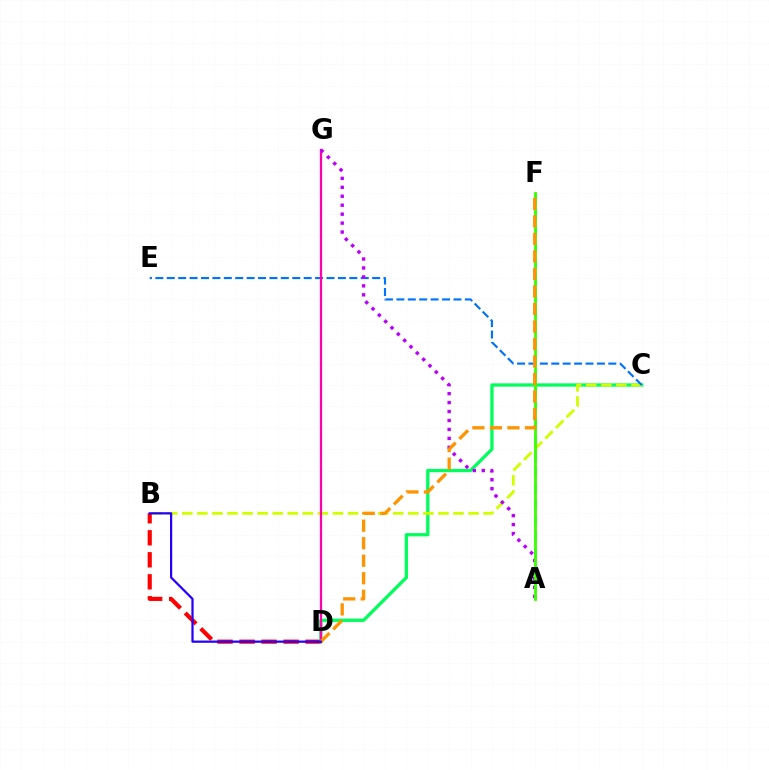{('B', 'D'): [{'color': '#ff0000', 'line_style': 'dashed', 'thickness': 2.99}, {'color': '#2500ff', 'line_style': 'solid', 'thickness': 1.61}], ('A', 'F'): [{'color': '#00fff6', 'line_style': 'dashed', 'thickness': 2.18}, {'color': '#3dff00', 'line_style': 'solid', 'thickness': 2.02}], ('C', 'D'): [{'color': '#00ff5c', 'line_style': 'solid', 'thickness': 2.36}], ('B', 'C'): [{'color': '#d1ff00', 'line_style': 'dashed', 'thickness': 2.05}], ('C', 'E'): [{'color': '#0074ff', 'line_style': 'dashed', 'thickness': 1.55}], ('D', 'G'): [{'color': '#ff00ac', 'line_style': 'solid', 'thickness': 1.64}], ('A', 'G'): [{'color': '#b900ff', 'line_style': 'dotted', 'thickness': 2.43}], ('D', 'F'): [{'color': '#ff9400', 'line_style': 'dashed', 'thickness': 2.38}]}